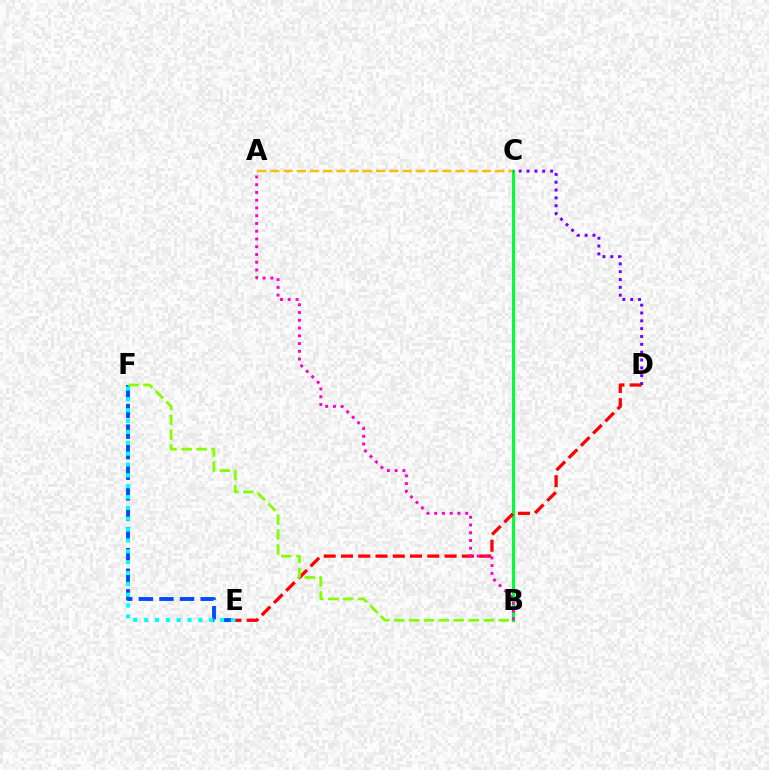{('A', 'C'): [{'color': '#ffbd00', 'line_style': 'dashed', 'thickness': 1.8}], ('B', 'C'): [{'color': '#00ff39', 'line_style': 'solid', 'thickness': 2.25}], ('D', 'E'): [{'color': '#ff0000', 'line_style': 'dashed', 'thickness': 2.35}], ('C', 'D'): [{'color': '#7200ff', 'line_style': 'dotted', 'thickness': 2.13}], ('E', 'F'): [{'color': '#004bff', 'line_style': 'dashed', 'thickness': 2.8}, {'color': '#00fff6', 'line_style': 'dotted', 'thickness': 2.95}], ('A', 'B'): [{'color': '#ff00cf', 'line_style': 'dotted', 'thickness': 2.11}], ('B', 'F'): [{'color': '#84ff00', 'line_style': 'dashed', 'thickness': 2.03}]}